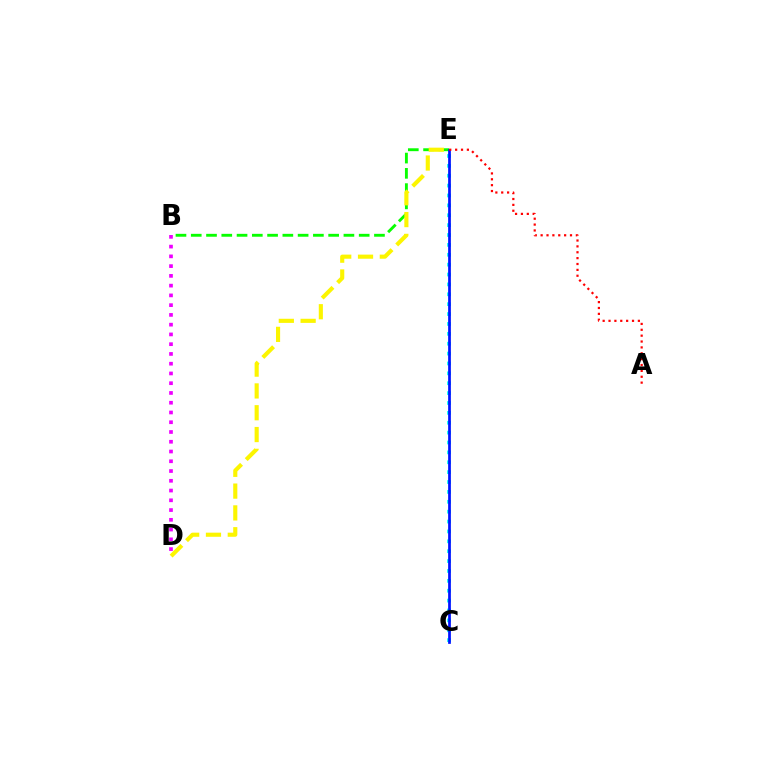{('B', 'D'): [{'color': '#ee00ff', 'line_style': 'dotted', 'thickness': 2.65}], ('B', 'E'): [{'color': '#08ff00', 'line_style': 'dashed', 'thickness': 2.07}], ('C', 'E'): [{'color': '#00fff6', 'line_style': 'dotted', 'thickness': 2.68}, {'color': '#0010ff', 'line_style': 'solid', 'thickness': 1.96}], ('D', 'E'): [{'color': '#fcf500', 'line_style': 'dashed', 'thickness': 2.96}], ('A', 'E'): [{'color': '#ff0000', 'line_style': 'dotted', 'thickness': 1.6}]}